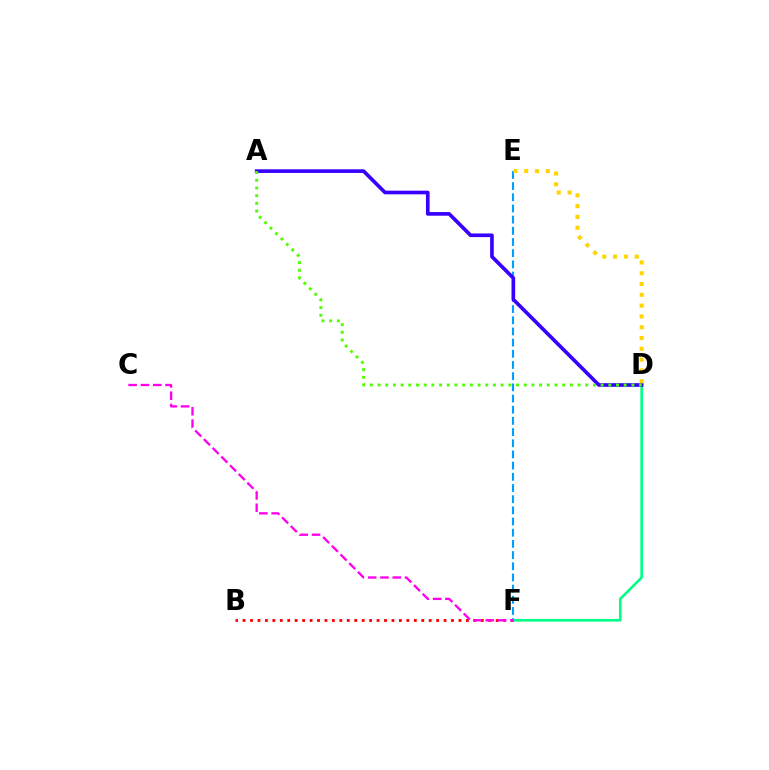{('D', 'F'): [{'color': '#00ff86', 'line_style': 'solid', 'thickness': 1.91}], ('B', 'F'): [{'color': '#ff0000', 'line_style': 'dotted', 'thickness': 2.02}], ('E', 'F'): [{'color': '#009eff', 'line_style': 'dashed', 'thickness': 1.52}], ('C', 'F'): [{'color': '#ff00ed', 'line_style': 'dashed', 'thickness': 1.67}], ('A', 'D'): [{'color': '#3700ff', 'line_style': 'solid', 'thickness': 2.63}, {'color': '#4fff00', 'line_style': 'dotted', 'thickness': 2.09}], ('D', 'E'): [{'color': '#ffd500', 'line_style': 'dotted', 'thickness': 2.93}]}